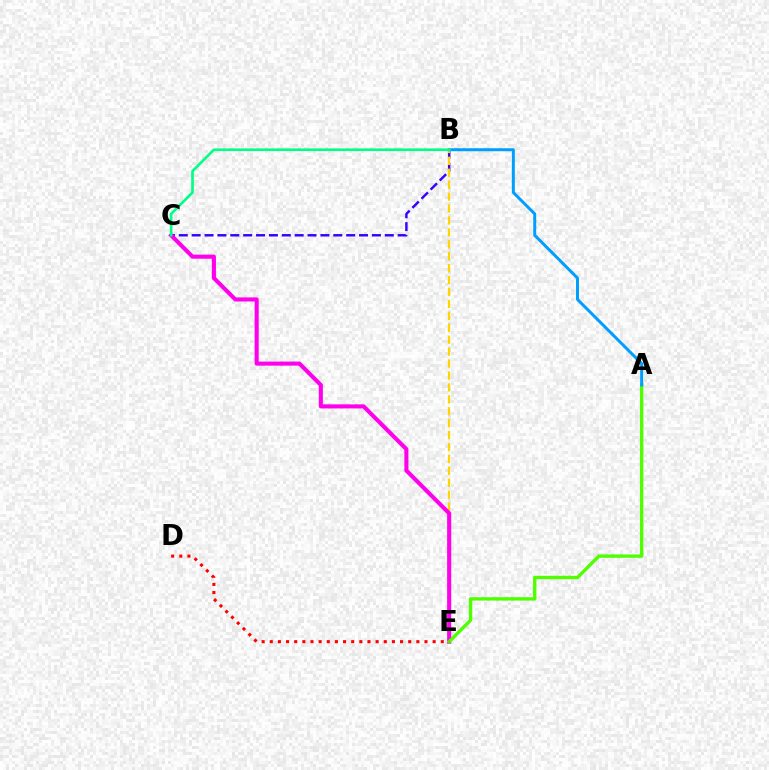{('B', 'C'): [{'color': '#3700ff', 'line_style': 'dashed', 'thickness': 1.75}, {'color': '#00ff86', 'line_style': 'solid', 'thickness': 1.92}], ('B', 'E'): [{'color': '#ffd500', 'line_style': 'dashed', 'thickness': 1.62}], ('C', 'E'): [{'color': '#ff00ed', 'line_style': 'solid', 'thickness': 2.95}], ('A', 'E'): [{'color': '#4fff00', 'line_style': 'solid', 'thickness': 2.42}], ('A', 'B'): [{'color': '#009eff', 'line_style': 'solid', 'thickness': 2.15}], ('D', 'E'): [{'color': '#ff0000', 'line_style': 'dotted', 'thickness': 2.21}]}